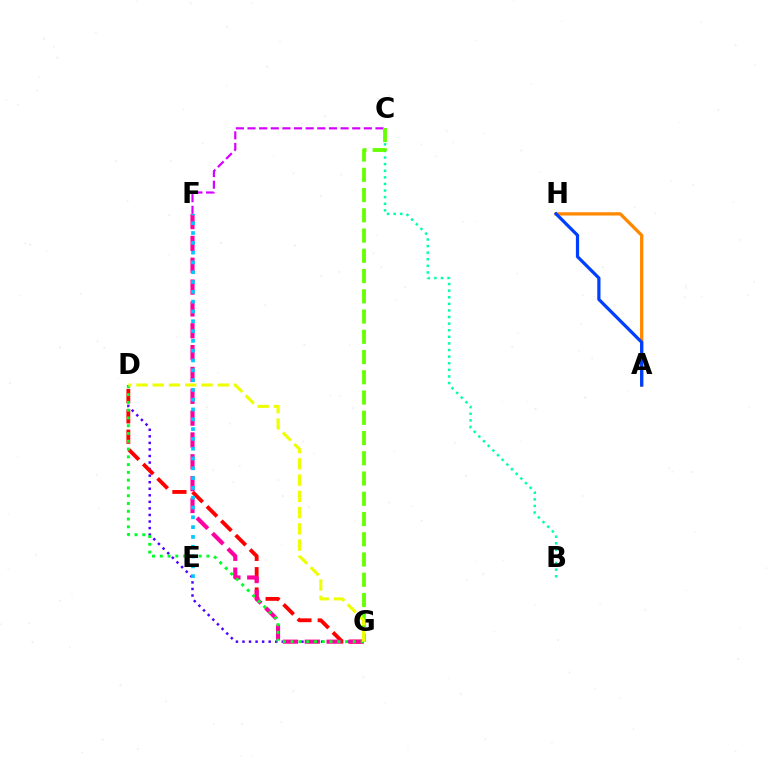{('C', 'F'): [{'color': '#d600ff', 'line_style': 'dashed', 'thickness': 1.58}], ('D', 'G'): [{'color': '#4f00ff', 'line_style': 'dotted', 'thickness': 1.78}, {'color': '#ff0000', 'line_style': 'dashed', 'thickness': 2.76}, {'color': '#00ff27', 'line_style': 'dotted', 'thickness': 2.11}, {'color': '#eeff00', 'line_style': 'dashed', 'thickness': 2.21}], ('B', 'C'): [{'color': '#00ffaf', 'line_style': 'dotted', 'thickness': 1.79}], ('F', 'G'): [{'color': '#ff00a0', 'line_style': 'dashed', 'thickness': 2.97}], ('A', 'H'): [{'color': '#ff8800', 'line_style': 'solid', 'thickness': 2.36}, {'color': '#003fff', 'line_style': 'solid', 'thickness': 2.32}], ('E', 'F'): [{'color': '#00c7ff', 'line_style': 'dotted', 'thickness': 2.66}], ('C', 'G'): [{'color': '#66ff00', 'line_style': 'dashed', 'thickness': 2.75}]}